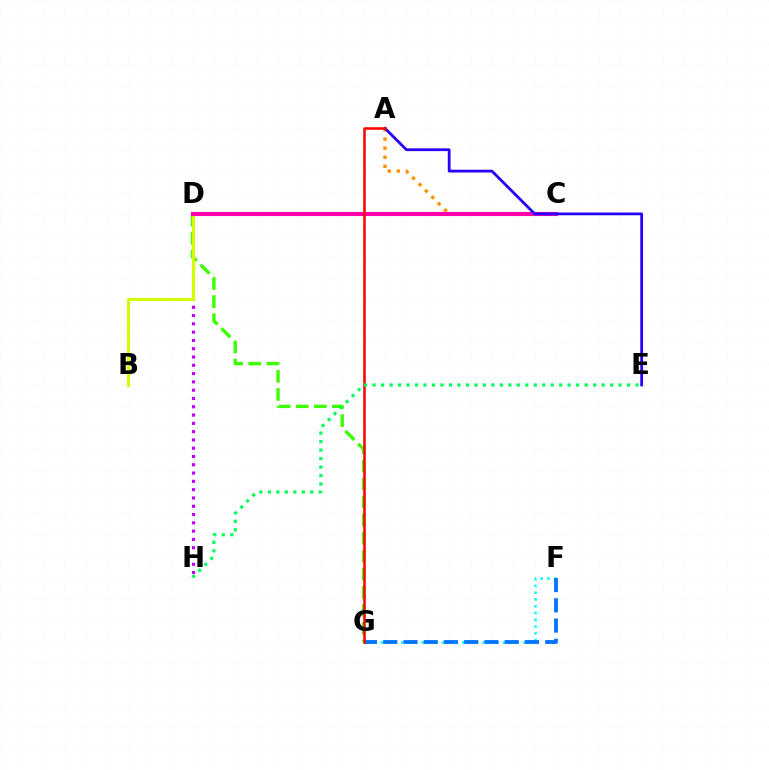{('F', 'G'): [{'color': '#00fff6', 'line_style': 'dotted', 'thickness': 1.84}, {'color': '#0074ff', 'line_style': 'dashed', 'thickness': 2.75}], ('A', 'C'): [{'color': '#ff9400', 'line_style': 'dotted', 'thickness': 2.46}], ('D', 'G'): [{'color': '#3dff00', 'line_style': 'dashed', 'thickness': 2.45}], ('D', 'H'): [{'color': '#b900ff', 'line_style': 'dotted', 'thickness': 2.25}], ('B', 'D'): [{'color': '#d1ff00', 'line_style': 'solid', 'thickness': 2.22}], ('C', 'D'): [{'color': '#ff00ac', 'line_style': 'solid', 'thickness': 2.97}], ('A', 'E'): [{'color': '#2500ff', 'line_style': 'solid', 'thickness': 2.0}], ('A', 'G'): [{'color': '#ff0000', 'line_style': 'solid', 'thickness': 1.81}], ('E', 'H'): [{'color': '#00ff5c', 'line_style': 'dotted', 'thickness': 2.3}]}